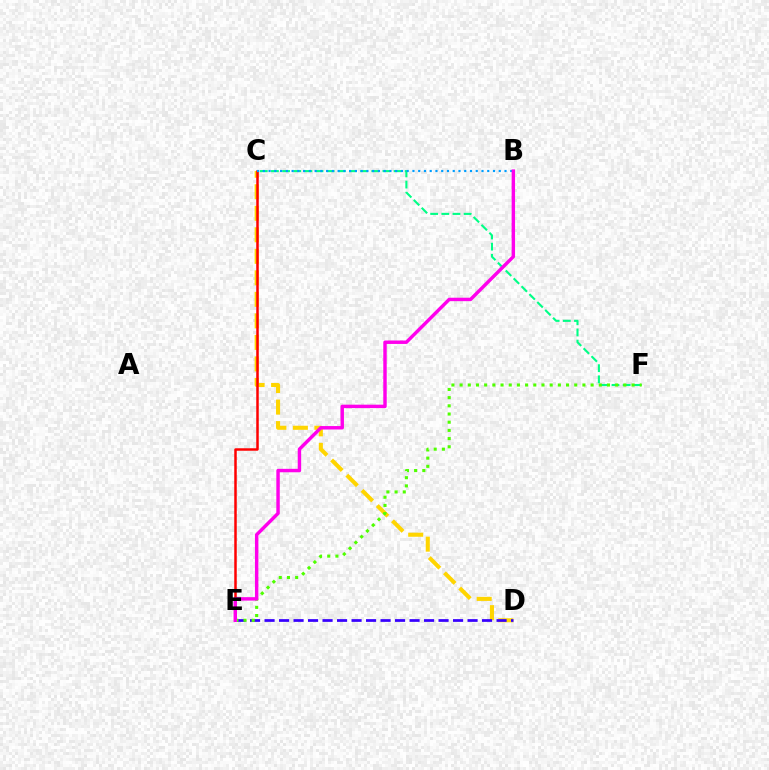{('C', 'F'): [{'color': '#00ff86', 'line_style': 'dashed', 'thickness': 1.51}], ('C', 'D'): [{'color': '#ffd500', 'line_style': 'dashed', 'thickness': 2.92}], ('D', 'E'): [{'color': '#3700ff', 'line_style': 'dashed', 'thickness': 1.97}], ('C', 'E'): [{'color': '#ff0000', 'line_style': 'solid', 'thickness': 1.8}], ('B', 'C'): [{'color': '#009eff', 'line_style': 'dotted', 'thickness': 1.56}], ('E', 'F'): [{'color': '#4fff00', 'line_style': 'dotted', 'thickness': 2.22}], ('B', 'E'): [{'color': '#ff00ed', 'line_style': 'solid', 'thickness': 2.47}]}